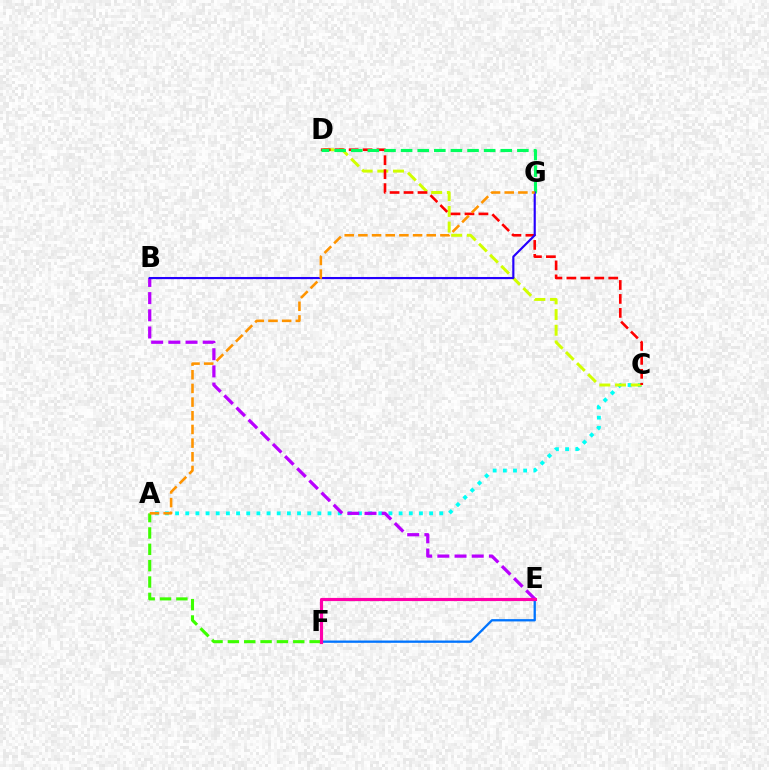{('E', 'F'): [{'color': '#0074ff', 'line_style': 'solid', 'thickness': 1.66}, {'color': '#ff00ac', 'line_style': 'solid', 'thickness': 2.26}], ('A', 'C'): [{'color': '#00fff6', 'line_style': 'dotted', 'thickness': 2.76}], ('A', 'F'): [{'color': '#3dff00', 'line_style': 'dashed', 'thickness': 2.22}], ('C', 'D'): [{'color': '#d1ff00', 'line_style': 'dashed', 'thickness': 2.13}, {'color': '#ff0000', 'line_style': 'dashed', 'thickness': 1.9}], ('B', 'E'): [{'color': '#b900ff', 'line_style': 'dashed', 'thickness': 2.33}], ('D', 'G'): [{'color': '#00ff5c', 'line_style': 'dashed', 'thickness': 2.26}], ('B', 'G'): [{'color': '#2500ff', 'line_style': 'solid', 'thickness': 1.55}], ('A', 'G'): [{'color': '#ff9400', 'line_style': 'dashed', 'thickness': 1.86}]}